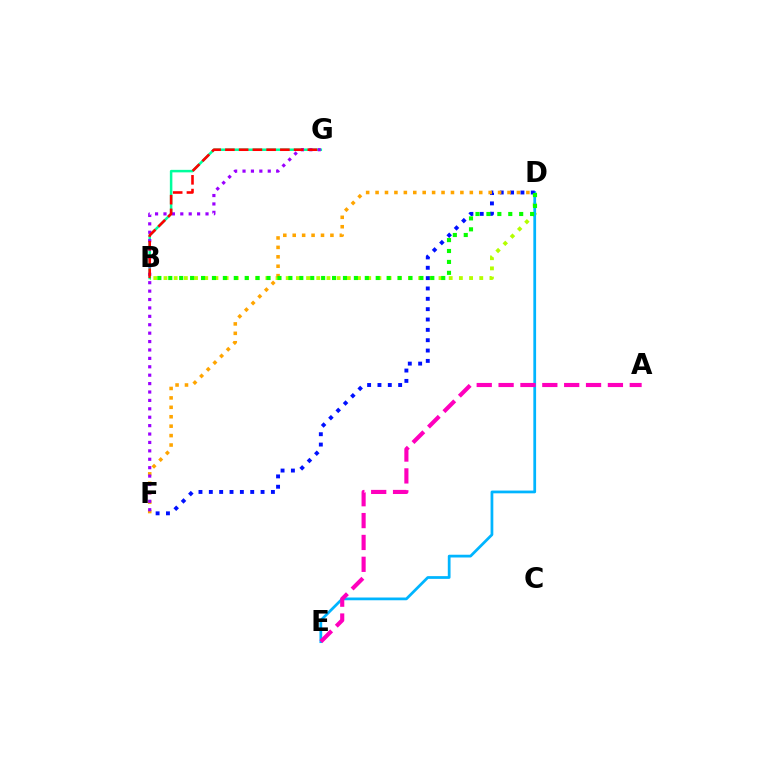{('B', 'G'): [{'color': '#00ff9d', 'line_style': 'solid', 'thickness': 1.8}, {'color': '#ff0000', 'line_style': 'dashed', 'thickness': 1.87}], ('B', 'D'): [{'color': '#b3ff00', 'line_style': 'dotted', 'thickness': 2.77}, {'color': '#08ff00', 'line_style': 'dotted', 'thickness': 2.97}], ('D', 'E'): [{'color': '#00b5ff', 'line_style': 'solid', 'thickness': 1.98}], ('D', 'F'): [{'color': '#0010ff', 'line_style': 'dotted', 'thickness': 2.81}, {'color': '#ffa500', 'line_style': 'dotted', 'thickness': 2.56}], ('F', 'G'): [{'color': '#9b00ff', 'line_style': 'dotted', 'thickness': 2.28}], ('A', 'E'): [{'color': '#ff00bd', 'line_style': 'dashed', 'thickness': 2.97}]}